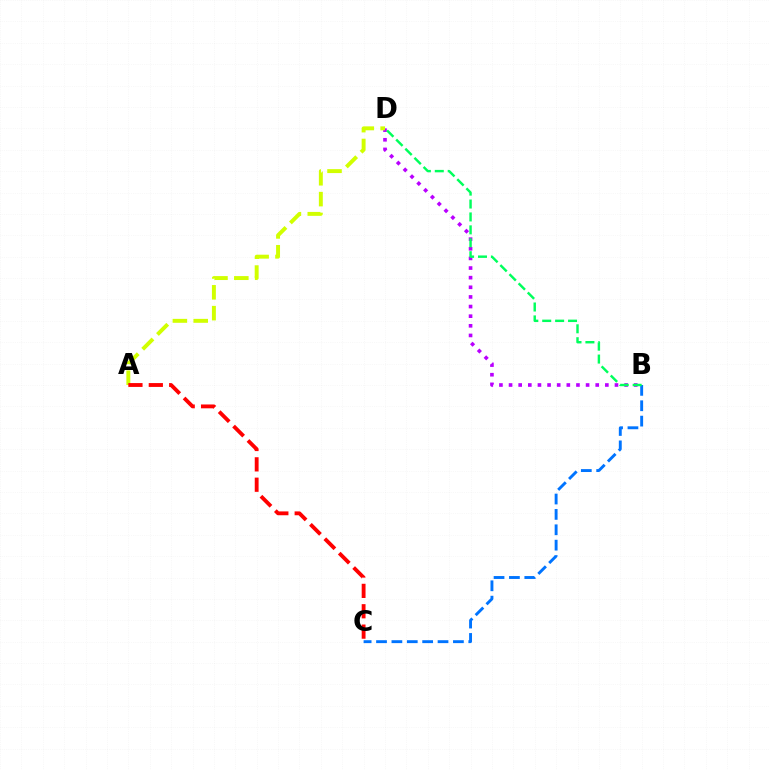{('B', 'C'): [{'color': '#0074ff', 'line_style': 'dashed', 'thickness': 2.09}], ('B', 'D'): [{'color': '#b900ff', 'line_style': 'dotted', 'thickness': 2.62}, {'color': '#00ff5c', 'line_style': 'dashed', 'thickness': 1.75}], ('A', 'D'): [{'color': '#d1ff00', 'line_style': 'dashed', 'thickness': 2.83}], ('A', 'C'): [{'color': '#ff0000', 'line_style': 'dashed', 'thickness': 2.77}]}